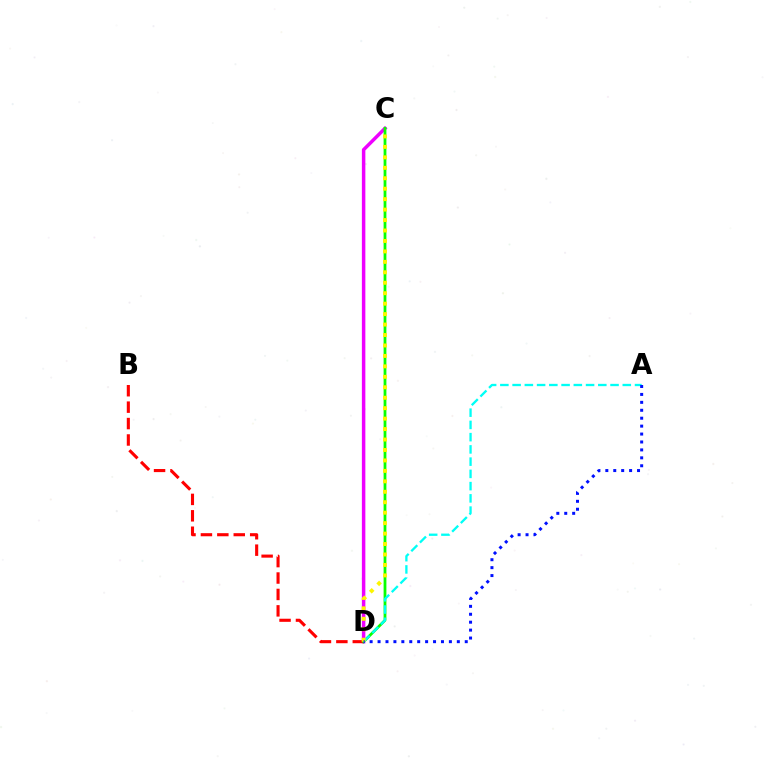{('C', 'D'): [{'color': '#ee00ff', 'line_style': 'solid', 'thickness': 2.5}, {'color': '#08ff00', 'line_style': 'solid', 'thickness': 2.01}, {'color': '#fcf500', 'line_style': 'dotted', 'thickness': 2.84}], ('B', 'D'): [{'color': '#ff0000', 'line_style': 'dashed', 'thickness': 2.23}], ('A', 'D'): [{'color': '#00fff6', 'line_style': 'dashed', 'thickness': 1.66}, {'color': '#0010ff', 'line_style': 'dotted', 'thickness': 2.15}]}